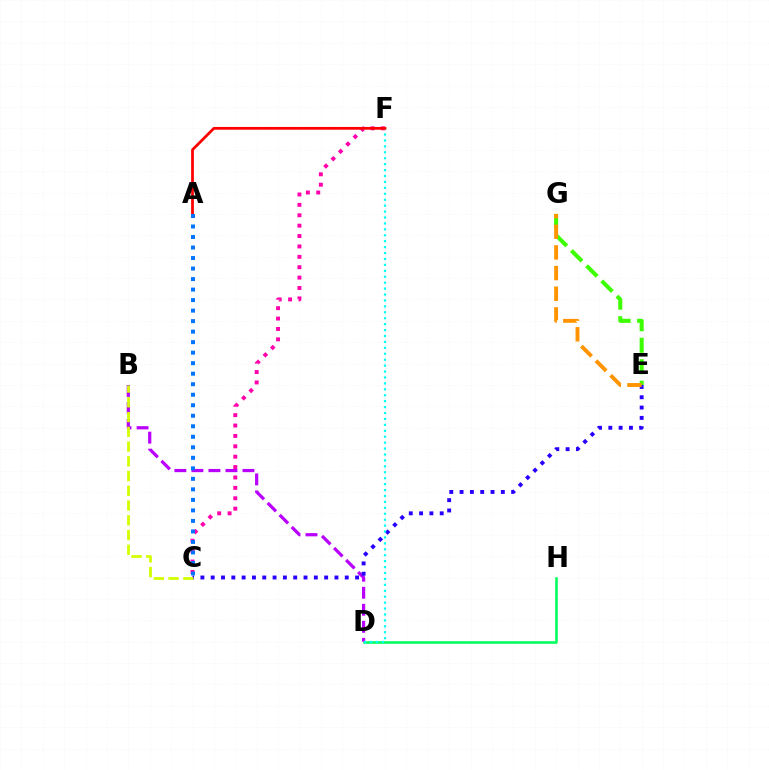{('D', 'H'): [{'color': '#00ff5c', 'line_style': 'solid', 'thickness': 1.85}], ('B', 'D'): [{'color': '#b900ff', 'line_style': 'dashed', 'thickness': 2.31}], ('E', 'G'): [{'color': '#3dff00', 'line_style': 'dashed', 'thickness': 2.92}, {'color': '#ff9400', 'line_style': 'dashed', 'thickness': 2.81}], ('C', 'F'): [{'color': '#ff00ac', 'line_style': 'dotted', 'thickness': 2.82}], ('C', 'E'): [{'color': '#2500ff', 'line_style': 'dotted', 'thickness': 2.8}], ('B', 'C'): [{'color': '#d1ff00', 'line_style': 'dashed', 'thickness': 2.0}], ('D', 'F'): [{'color': '#00fff6', 'line_style': 'dotted', 'thickness': 1.61}], ('A', 'F'): [{'color': '#ff0000', 'line_style': 'solid', 'thickness': 1.98}], ('A', 'C'): [{'color': '#0074ff', 'line_style': 'dotted', 'thickness': 2.86}]}